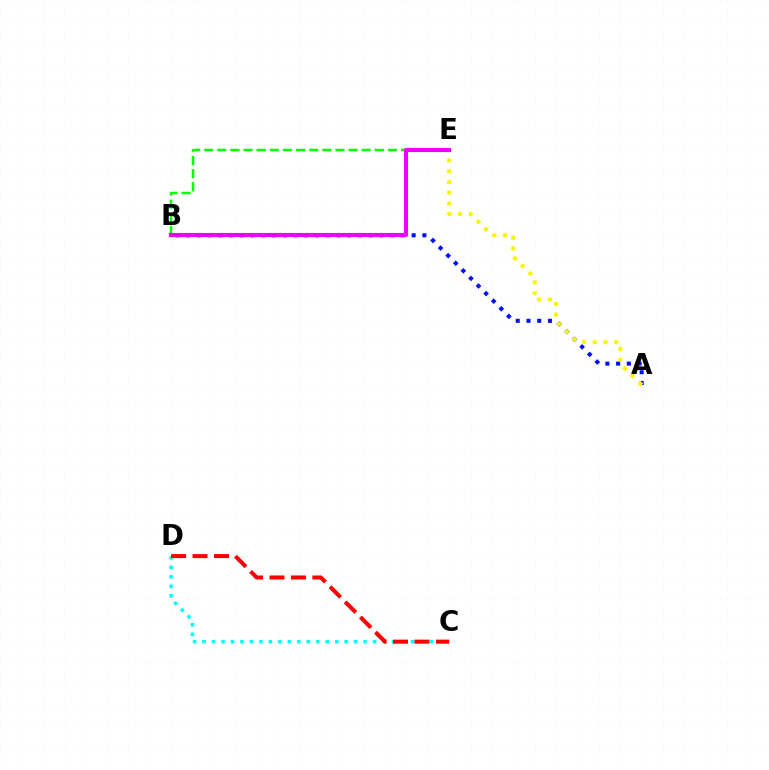{('A', 'B'): [{'color': '#0010ff', 'line_style': 'dotted', 'thickness': 2.92}], ('B', 'E'): [{'color': '#08ff00', 'line_style': 'dashed', 'thickness': 1.78}, {'color': '#ee00ff', 'line_style': 'solid', 'thickness': 2.97}], ('C', 'D'): [{'color': '#00fff6', 'line_style': 'dotted', 'thickness': 2.57}, {'color': '#ff0000', 'line_style': 'dashed', 'thickness': 2.91}], ('A', 'E'): [{'color': '#fcf500', 'line_style': 'dotted', 'thickness': 2.92}]}